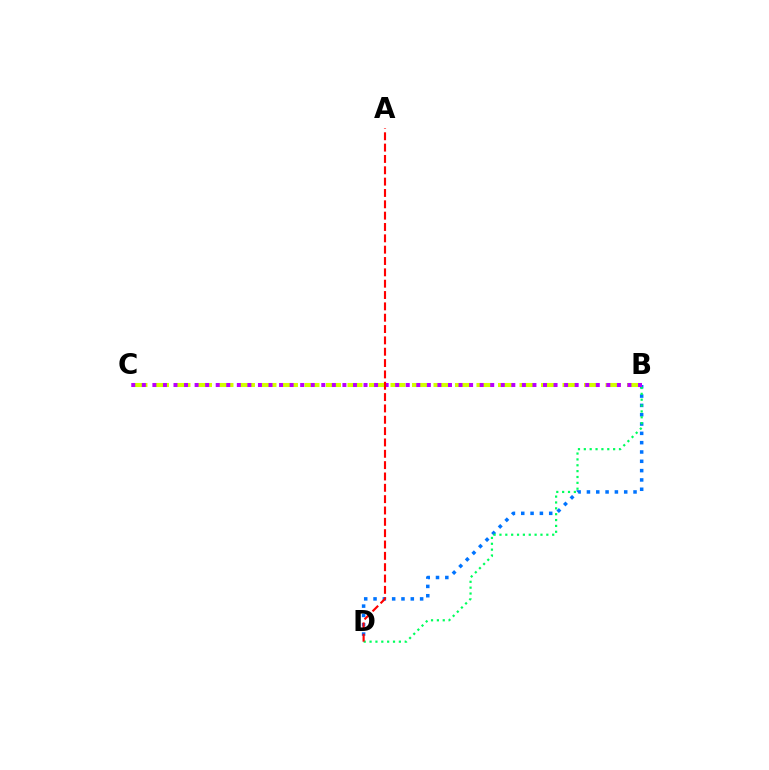{('B', 'D'): [{'color': '#0074ff', 'line_style': 'dotted', 'thickness': 2.53}, {'color': '#00ff5c', 'line_style': 'dotted', 'thickness': 1.59}], ('B', 'C'): [{'color': '#d1ff00', 'line_style': 'dashed', 'thickness': 2.92}, {'color': '#b900ff', 'line_style': 'dotted', 'thickness': 2.87}], ('A', 'D'): [{'color': '#ff0000', 'line_style': 'dashed', 'thickness': 1.54}]}